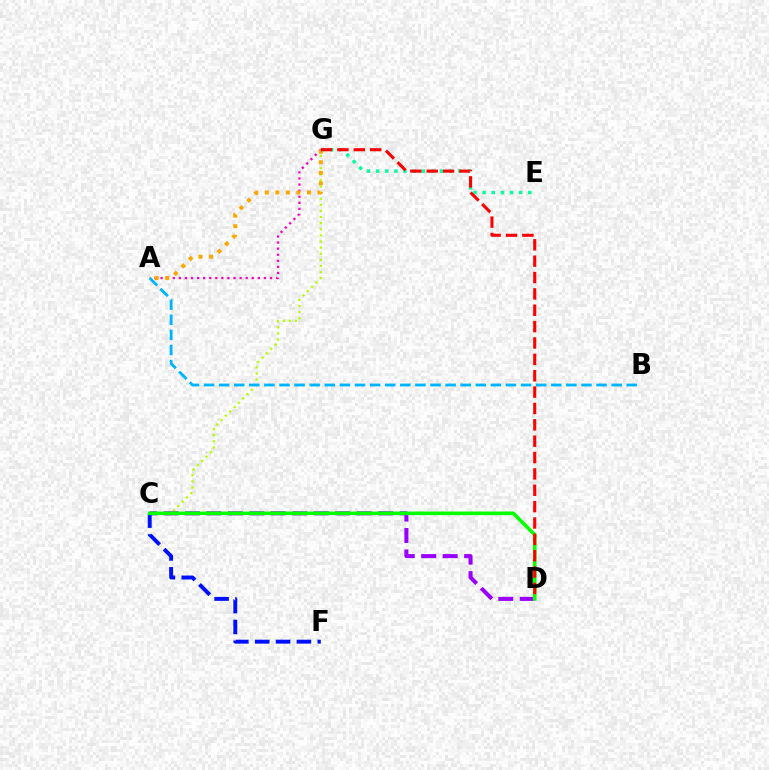{('C', 'G'): [{'color': '#b3ff00', 'line_style': 'dotted', 'thickness': 1.66}], ('C', 'D'): [{'color': '#9b00ff', 'line_style': 'dashed', 'thickness': 2.92}, {'color': '#08ff00', 'line_style': 'solid', 'thickness': 2.61}], ('C', 'F'): [{'color': '#0010ff', 'line_style': 'dashed', 'thickness': 2.83}], ('A', 'G'): [{'color': '#ff00bd', 'line_style': 'dotted', 'thickness': 1.65}, {'color': '#ffa500', 'line_style': 'dotted', 'thickness': 2.86}], ('E', 'G'): [{'color': '#00ff9d', 'line_style': 'dotted', 'thickness': 2.48}], ('A', 'B'): [{'color': '#00b5ff', 'line_style': 'dashed', 'thickness': 2.05}], ('D', 'G'): [{'color': '#ff0000', 'line_style': 'dashed', 'thickness': 2.22}]}